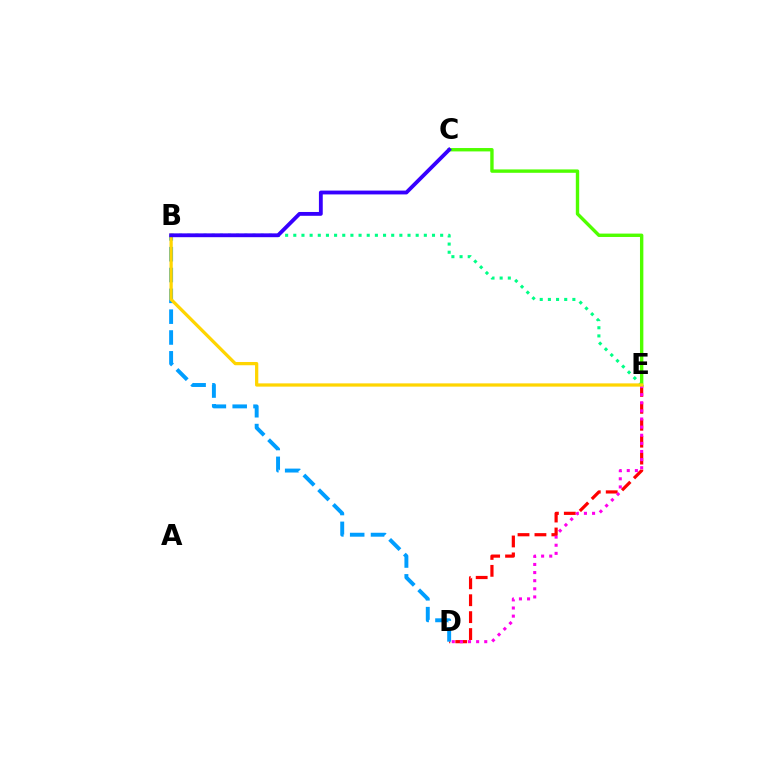{('B', 'E'): [{'color': '#00ff86', 'line_style': 'dotted', 'thickness': 2.22}, {'color': '#ffd500', 'line_style': 'solid', 'thickness': 2.34}], ('D', 'E'): [{'color': '#ff0000', 'line_style': 'dashed', 'thickness': 2.3}, {'color': '#ff00ed', 'line_style': 'dotted', 'thickness': 2.21}], ('B', 'D'): [{'color': '#009eff', 'line_style': 'dashed', 'thickness': 2.83}], ('C', 'E'): [{'color': '#4fff00', 'line_style': 'solid', 'thickness': 2.44}], ('B', 'C'): [{'color': '#3700ff', 'line_style': 'solid', 'thickness': 2.76}]}